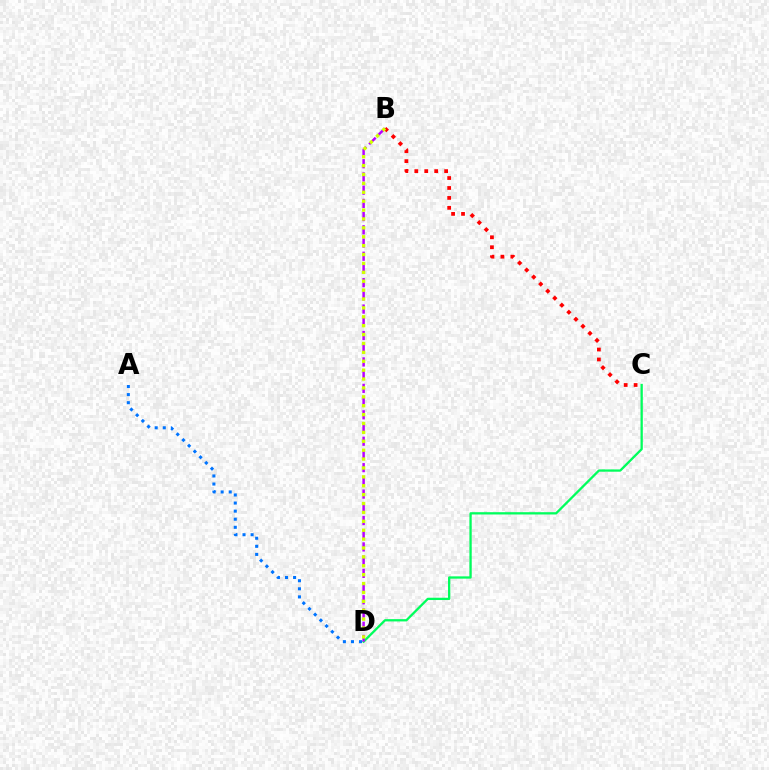{('C', 'D'): [{'color': '#00ff5c', 'line_style': 'solid', 'thickness': 1.65}], ('B', 'D'): [{'color': '#b900ff', 'line_style': 'dashed', 'thickness': 1.8}, {'color': '#d1ff00', 'line_style': 'dotted', 'thickness': 2.42}], ('B', 'C'): [{'color': '#ff0000', 'line_style': 'dotted', 'thickness': 2.7}], ('A', 'D'): [{'color': '#0074ff', 'line_style': 'dotted', 'thickness': 2.2}]}